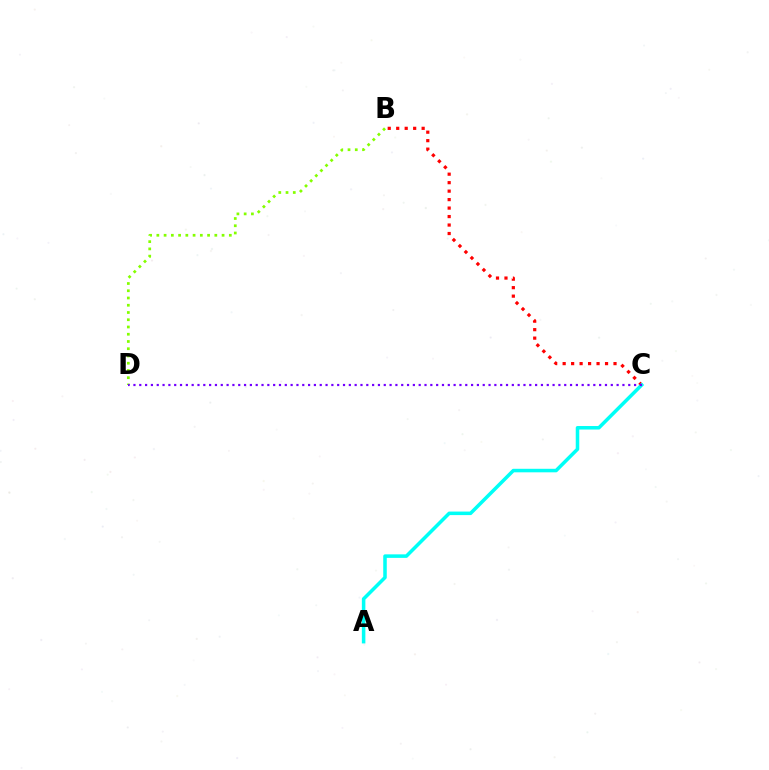{('B', 'D'): [{'color': '#84ff00', 'line_style': 'dotted', 'thickness': 1.97}], ('B', 'C'): [{'color': '#ff0000', 'line_style': 'dotted', 'thickness': 2.3}], ('A', 'C'): [{'color': '#00fff6', 'line_style': 'solid', 'thickness': 2.54}], ('C', 'D'): [{'color': '#7200ff', 'line_style': 'dotted', 'thickness': 1.58}]}